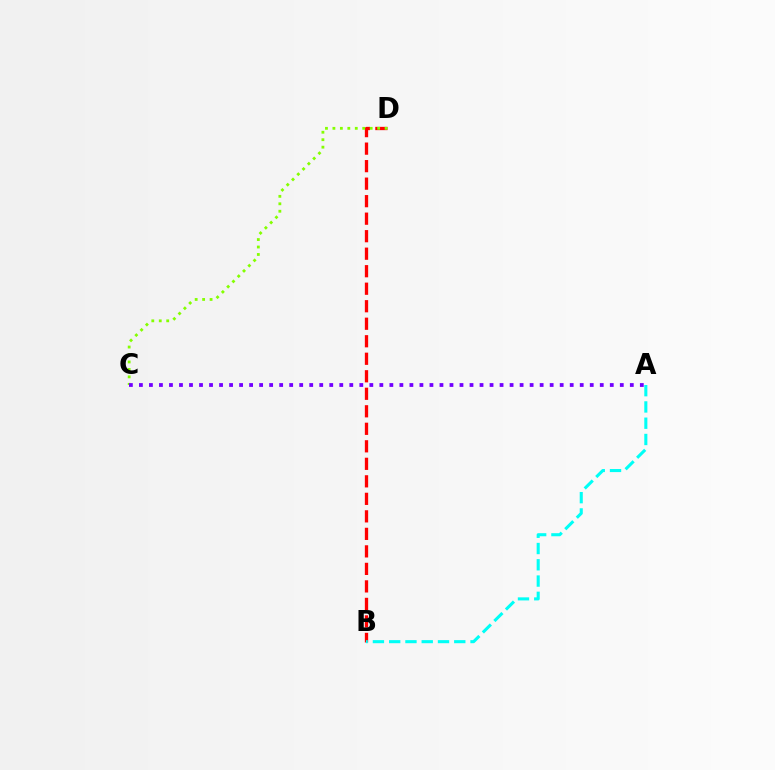{('B', 'D'): [{'color': '#ff0000', 'line_style': 'dashed', 'thickness': 2.38}], ('A', 'B'): [{'color': '#00fff6', 'line_style': 'dashed', 'thickness': 2.21}], ('C', 'D'): [{'color': '#84ff00', 'line_style': 'dotted', 'thickness': 2.03}], ('A', 'C'): [{'color': '#7200ff', 'line_style': 'dotted', 'thickness': 2.72}]}